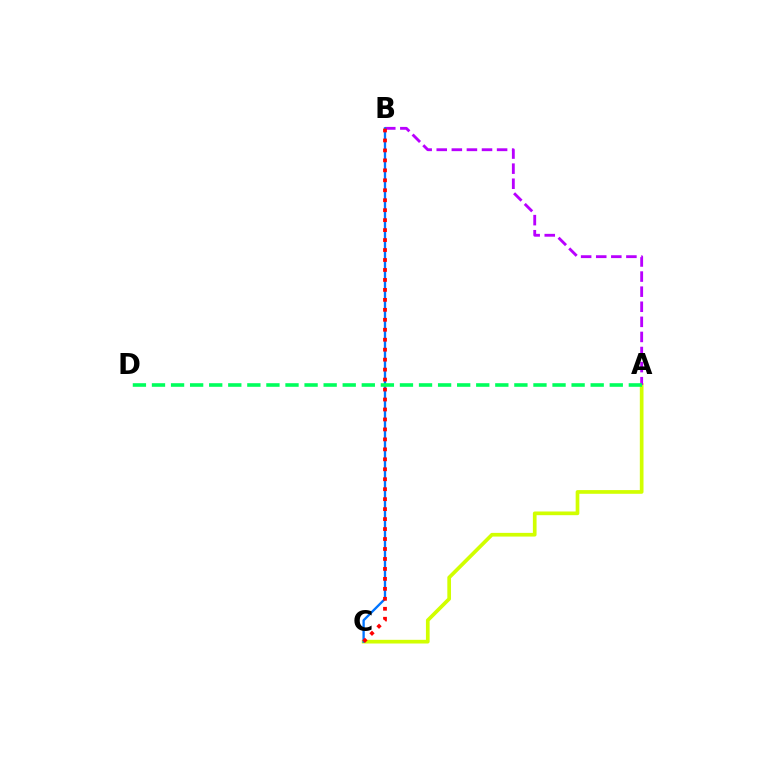{('A', 'C'): [{'color': '#d1ff00', 'line_style': 'solid', 'thickness': 2.65}], ('A', 'B'): [{'color': '#b900ff', 'line_style': 'dashed', 'thickness': 2.05}], ('B', 'C'): [{'color': '#0074ff', 'line_style': 'solid', 'thickness': 1.67}, {'color': '#ff0000', 'line_style': 'dotted', 'thickness': 2.71}], ('A', 'D'): [{'color': '#00ff5c', 'line_style': 'dashed', 'thickness': 2.59}]}